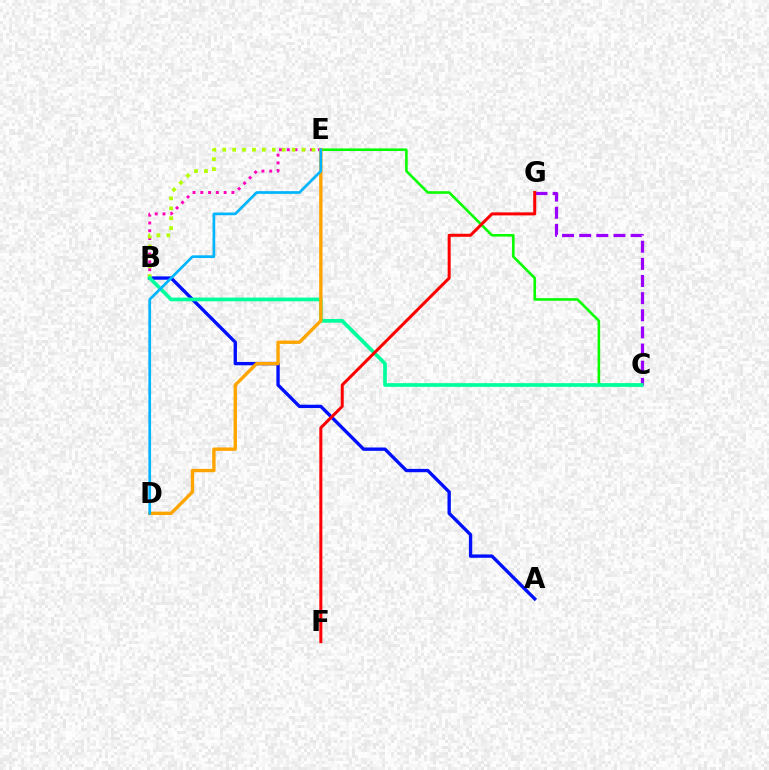{('C', 'G'): [{'color': '#9b00ff', 'line_style': 'dashed', 'thickness': 2.33}], ('B', 'E'): [{'color': '#ff00bd', 'line_style': 'dotted', 'thickness': 2.11}, {'color': '#b3ff00', 'line_style': 'dotted', 'thickness': 2.69}], ('A', 'B'): [{'color': '#0010ff', 'line_style': 'solid', 'thickness': 2.41}], ('C', 'E'): [{'color': '#08ff00', 'line_style': 'solid', 'thickness': 1.86}], ('B', 'C'): [{'color': '#00ff9d', 'line_style': 'solid', 'thickness': 2.67}], ('F', 'G'): [{'color': '#ff0000', 'line_style': 'solid', 'thickness': 2.17}], ('D', 'E'): [{'color': '#ffa500', 'line_style': 'solid', 'thickness': 2.43}, {'color': '#00b5ff', 'line_style': 'solid', 'thickness': 1.95}]}